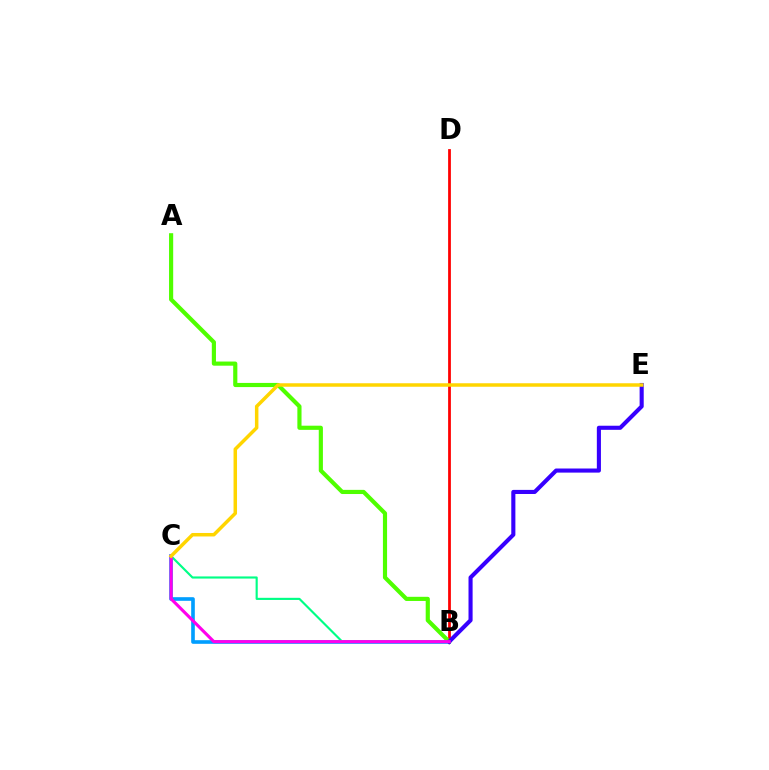{('B', 'D'): [{'color': '#ff0000', 'line_style': 'solid', 'thickness': 1.99}], ('A', 'B'): [{'color': '#4fff00', 'line_style': 'solid', 'thickness': 2.99}], ('B', 'C'): [{'color': '#009eff', 'line_style': 'solid', 'thickness': 2.62}, {'color': '#00ff86', 'line_style': 'solid', 'thickness': 1.54}, {'color': '#ff00ed', 'line_style': 'solid', 'thickness': 2.24}], ('B', 'E'): [{'color': '#3700ff', 'line_style': 'solid', 'thickness': 2.95}], ('C', 'E'): [{'color': '#ffd500', 'line_style': 'solid', 'thickness': 2.51}]}